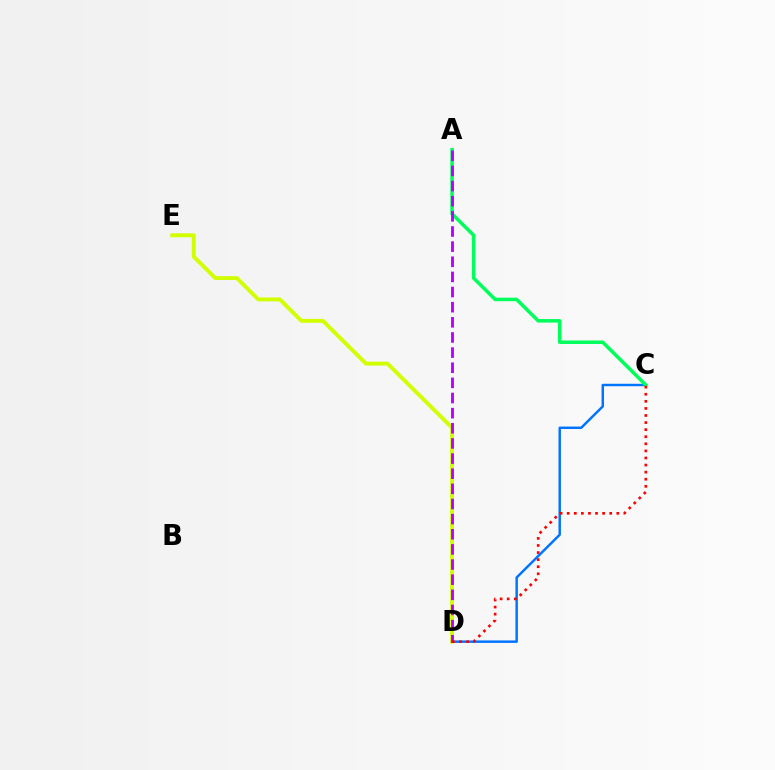{('D', 'E'): [{'color': '#d1ff00', 'line_style': 'solid', 'thickness': 2.8}], ('C', 'D'): [{'color': '#0074ff', 'line_style': 'solid', 'thickness': 1.77}, {'color': '#ff0000', 'line_style': 'dotted', 'thickness': 1.92}], ('A', 'C'): [{'color': '#00ff5c', 'line_style': 'solid', 'thickness': 2.53}], ('A', 'D'): [{'color': '#b900ff', 'line_style': 'dashed', 'thickness': 2.06}]}